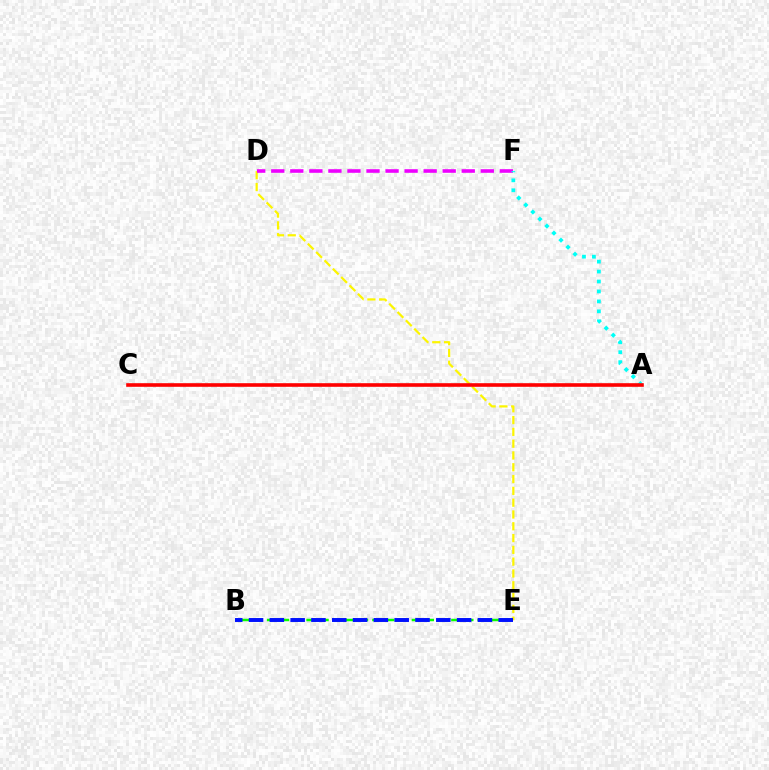{('B', 'E'): [{'color': '#08ff00', 'line_style': 'dashed', 'thickness': 1.79}, {'color': '#0010ff', 'line_style': 'dashed', 'thickness': 2.83}], ('D', 'E'): [{'color': '#fcf500', 'line_style': 'dashed', 'thickness': 1.6}], ('D', 'F'): [{'color': '#ee00ff', 'line_style': 'dashed', 'thickness': 2.59}], ('A', 'F'): [{'color': '#00fff6', 'line_style': 'dotted', 'thickness': 2.7}], ('A', 'C'): [{'color': '#ff0000', 'line_style': 'solid', 'thickness': 2.6}]}